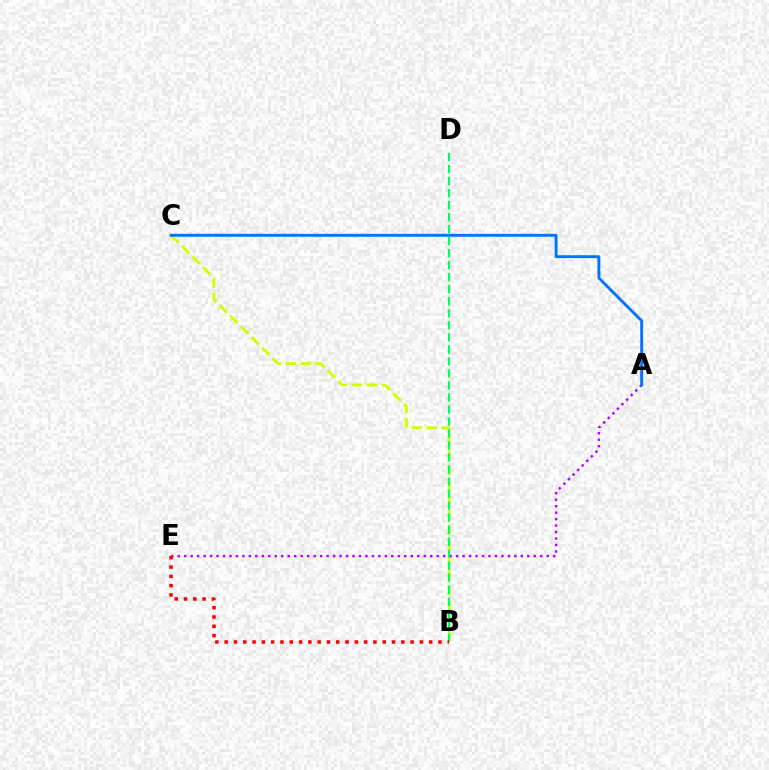{('B', 'C'): [{'color': '#d1ff00', 'line_style': 'dashed', 'thickness': 2.04}], ('A', 'E'): [{'color': '#b900ff', 'line_style': 'dotted', 'thickness': 1.76}], ('B', 'D'): [{'color': '#00ff5c', 'line_style': 'dashed', 'thickness': 1.63}], ('A', 'C'): [{'color': '#0074ff', 'line_style': 'solid', 'thickness': 2.09}], ('B', 'E'): [{'color': '#ff0000', 'line_style': 'dotted', 'thickness': 2.53}]}